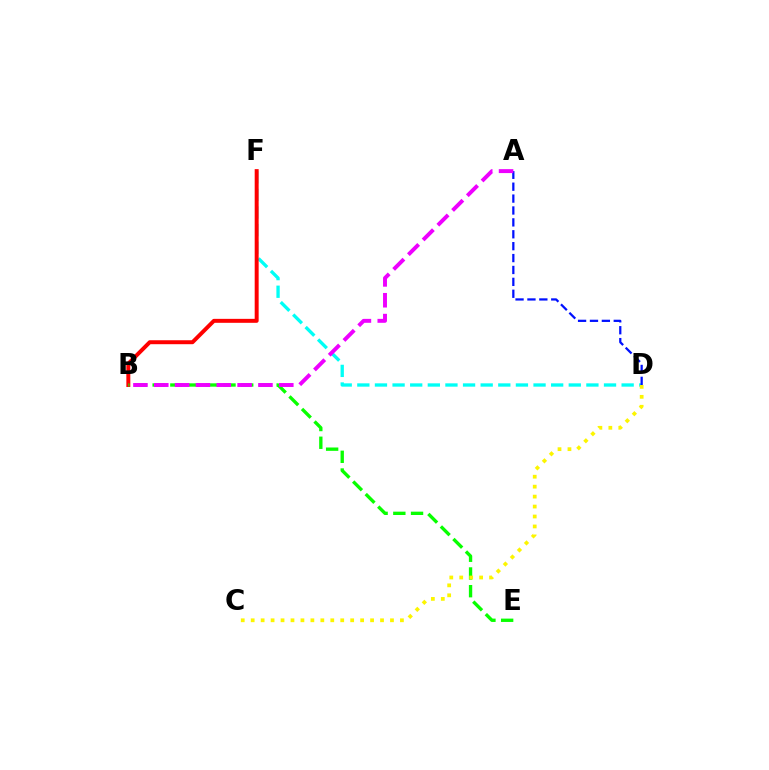{('D', 'F'): [{'color': '#00fff6', 'line_style': 'dashed', 'thickness': 2.39}], ('A', 'D'): [{'color': '#0010ff', 'line_style': 'dashed', 'thickness': 1.62}], ('B', 'F'): [{'color': '#ff0000', 'line_style': 'solid', 'thickness': 2.85}], ('B', 'E'): [{'color': '#08ff00', 'line_style': 'dashed', 'thickness': 2.41}], ('C', 'D'): [{'color': '#fcf500', 'line_style': 'dotted', 'thickness': 2.7}], ('A', 'B'): [{'color': '#ee00ff', 'line_style': 'dashed', 'thickness': 2.83}]}